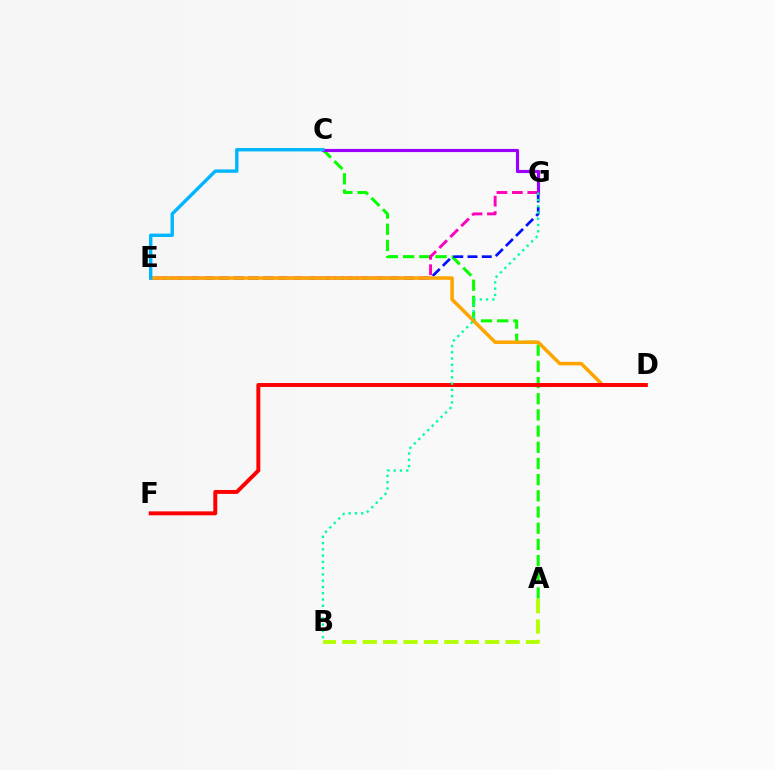{('A', 'B'): [{'color': '#b3ff00', 'line_style': 'dashed', 'thickness': 2.77}], ('A', 'C'): [{'color': '#08ff00', 'line_style': 'dashed', 'thickness': 2.2}], ('E', 'G'): [{'color': '#ff00bd', 'line_style': 'dashed', 'thickness': 2.1}, {'color': '#0010ff', 'line_style': 'dashed', 'thickness': 1.94}], ('D', 'E'): [{'color': '#ffa500', 'line_style': 'solid', 'thickness': 2.53}], ('C', 'G'): [{'color': '#9b00ff', 'line_style': 'solid', 'thickness': 2.27}], ('D', 'F'): [{'color': '#ff0000', 'line_style': 'solid', 'thickness': 2.83}], ('B', 'G'): [{'color': '#00ff9d', 'line_style': 'dotted', 'thickness': 1.7}], ('C', 'E'): [{'color': '#00b5ff', 'line_style': 'solid', 'thickness': 2.44}]}